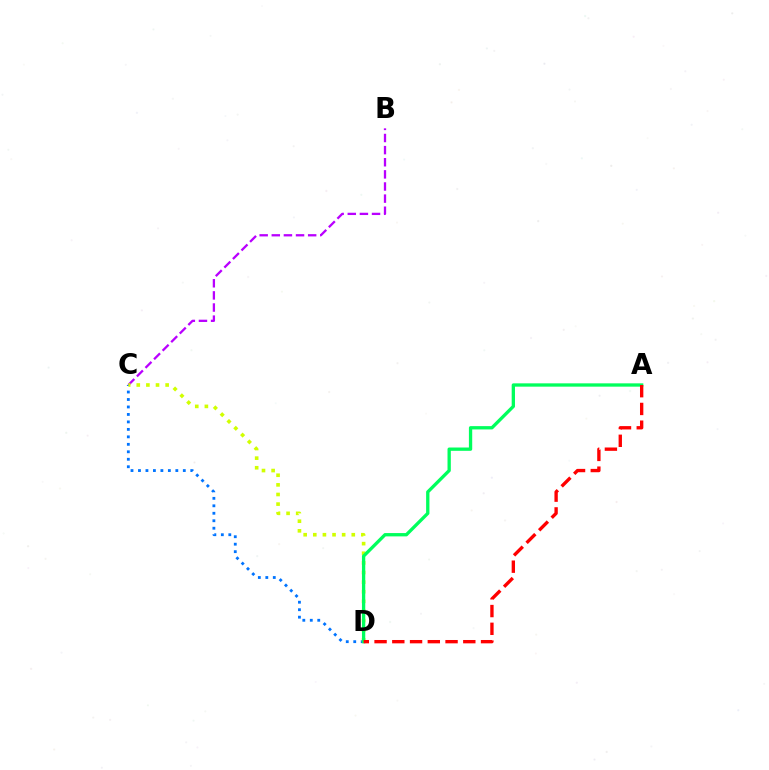{('B', 'C'): [{'color': '#b900ff', 'line_style': 'dashed', 'thickness': 1.65}], ('C', 'D'): [{'color': '#0074ff', 'line_style': 'dotted', 'thickness': 2.03}, {'color': '#d1ff00', 'line_style': 'dotted', 'thickness': 2.61}], ('A', 'D'): [{'color': '#00ff5c', 'line_style': 'solid', 'thickness': 2.38}, {'color': '#ff0000', 'line_style': 'dashed', 'thickness': 2.41}]}